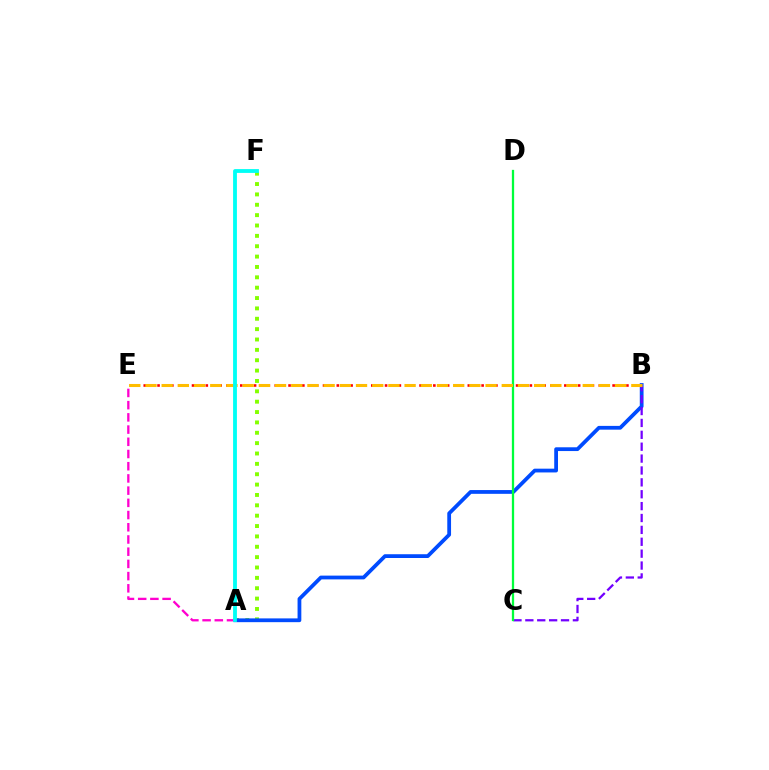{('B', 'E'): [{'color': '#ff0000', 'line_style': 'dotted', 'thickness': 1.87}, {'color': '#ffbd00', 'line_style': 'dashed', 'thickness': 2.2}], ('A', 'F'): [{'color': '#84ff00', 'line_style': 'dotted', 'thickness': 2.82}, {'color': '#00fff6', 'line_style': 'solid', 'thickness': 2.75}], ('A', 'B'): [{'color': '#004bff', 'line_style': 'solid', 'thickness': 2.71}], ('B', 'C'): [{'color': '#7200ff', 'line_style': 'dashed', 'thickness': 1.61}], ('A', 'E'): [{'color': '#ff00cf', 'line_style': 'dashed', 'thickness': 1.66}], ('C', 'D'): [{'color': '#00ff39', 'line_style': 'solid', 'thickness': 1.64}]}